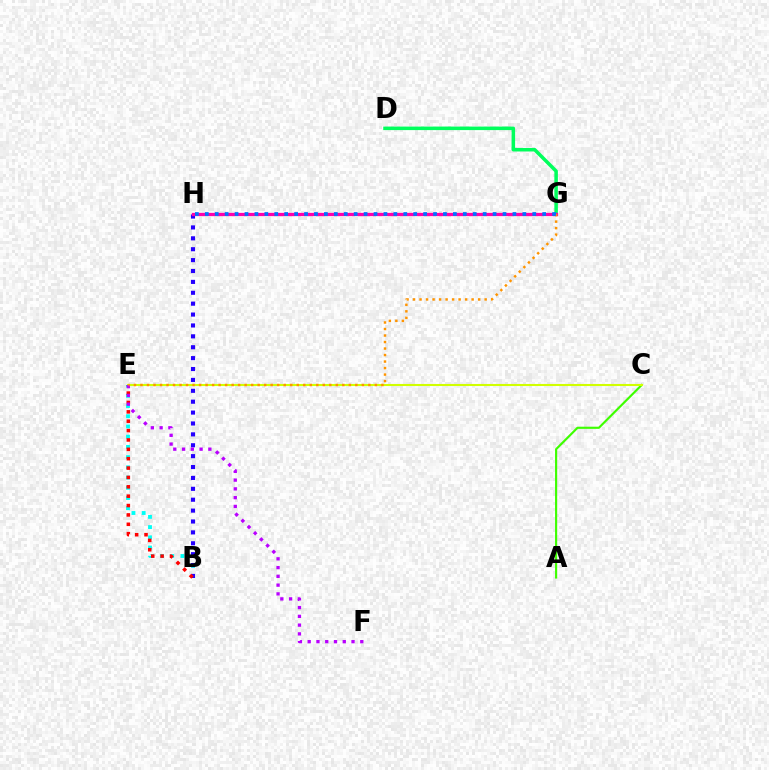{('D', 'G'): [{'color': '#00ff5c', 'line_style': 'solid', 'thickness': 2.54}], ('B', 'E'): [{'color': '#00fff6', 'line_style': 'dotted', 'thickness': 2.78}, {'color': '#ff0000', 'line_style': 'dotted', 'thickness': 2.55}], ('B', 'H'): [{'color': '#2500ff', 'line_style': 'dotted', 'thickness': 2.96}], ('A', 'C'): [{'color': '#3dff00', 'line_style': 'solid', 'thickness': 1.55}], ('G', 'H'): [{'color': '#ff00ac', 'line_style': 'solid', 'thickness': 2.35}, {'color': '#0074ff', 'line_style': 'dotted', 'thickness': 2.7}], ('C', 'E'): [{'color': '#d1ff00', 'line_style': 'solid', 'thickness': 1.5}], ('E', 'F'): [{'color': '#b900ff', 'line_style': 'dotted', 'thickness': 2.38}], ('E', 'G'): [{'color': '#ff9400', 'line_style': 'dotted', 'thickness': 1.77}]}